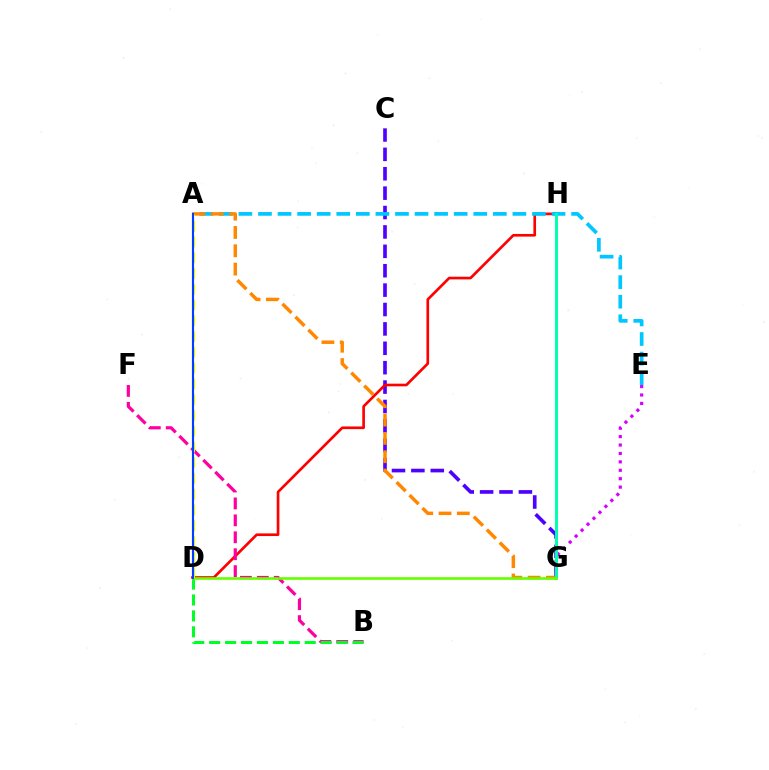{('C', 'G'): [{'color': '#4f00ff', 'line_style': 'dashed', 'thickness': 2.63}], ('D', 'H'): [{'color': '#ff0000', 'line_style': 'solid', 'thickness': 1.91}], ('B', 'F'): [{'color': '#ff00a0', 'line_style': 'dashed', 'thickness': 2.3}], ('A', 'E'): [{'color': '#00c7ff', 'line_style': 'dashed', 'thickness': 2.66}], ('A', 'G'): [{'color': '#ff8800', 'line_style': 'dashed', 'thickness': 2.49}], ('E', 'G'): [{'color': '#d600ff', 'line_style': 'dotted', 'thickness': 2.29}], ('G', 'H'): [{'color': '#00ffaf', 'line_style': 'solid', 'thickness': 2.14}], ('B', 'D'): [{'color': '#00ff27', 'line_style': 'dashed', 'thickness': 2.16}], ('D', 'G'): [{'color': '#66ff00', 'line_style': 'solid', 'thickness': 1.9}], ('A', 'D'): [{'color': '#eeff00', 'line_style': 'dashed', 'thickness': 2.14}, {'color': '#003fff', 'line_style': 'solid', 'thickness': 1.53}]}